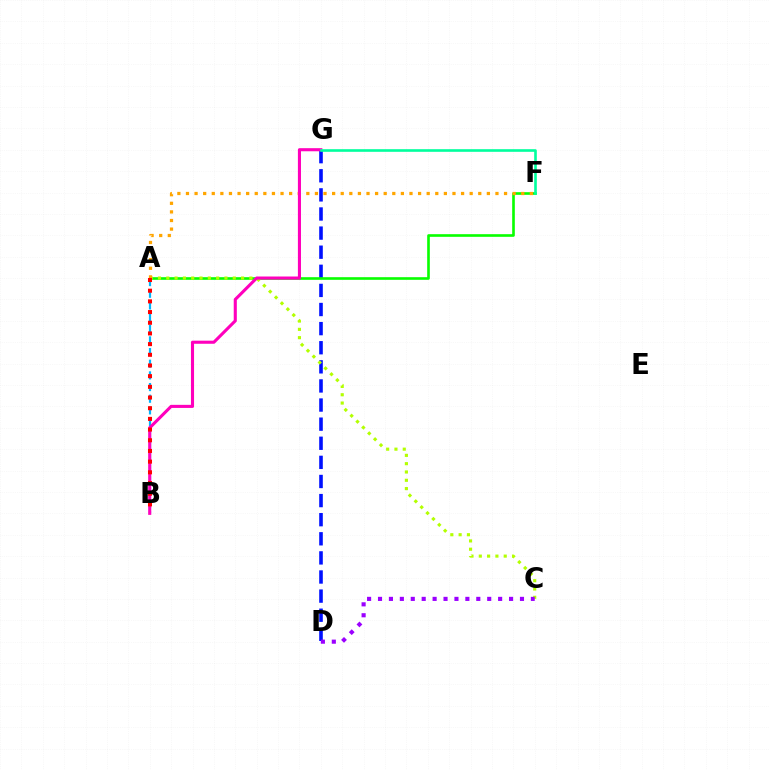{('D', 'G'): [{'color': '#0010ff', 'line_style': 'dashed', 'thickness': 2.6}], ('A', 'F'): [{'color': '#08ff00', 'line_style': 'solid', 'thickness': 1.9}, {'color': '#ffa500', 'line_style': 'dotted', 'thickness': 2.34}], ('A', 'C'): [{'color': '#b3ff00', 'line_style': 'dotted', 'thickness': 2.26}], ('A', 'B'): [{'color': '#00b5ff', 'line_style': 'dashed', 'thickness': 1.58}, {'color': '#ff0000', 'line_style': 'dotted', 'thickness': 2.9}], ('B', 'G'): [{'color': '#ff00bd', 'line_style': 'solid', 'thickness': 2.23}], ('F', 'G'): [{'color': '#00ff9d', 'line_style': 'solid', 'thickness': 1.89}], ('C', 'D'): [{'color': '#9b00ff', 'line_style': 'dotted', 'thickness': 2.97}]}